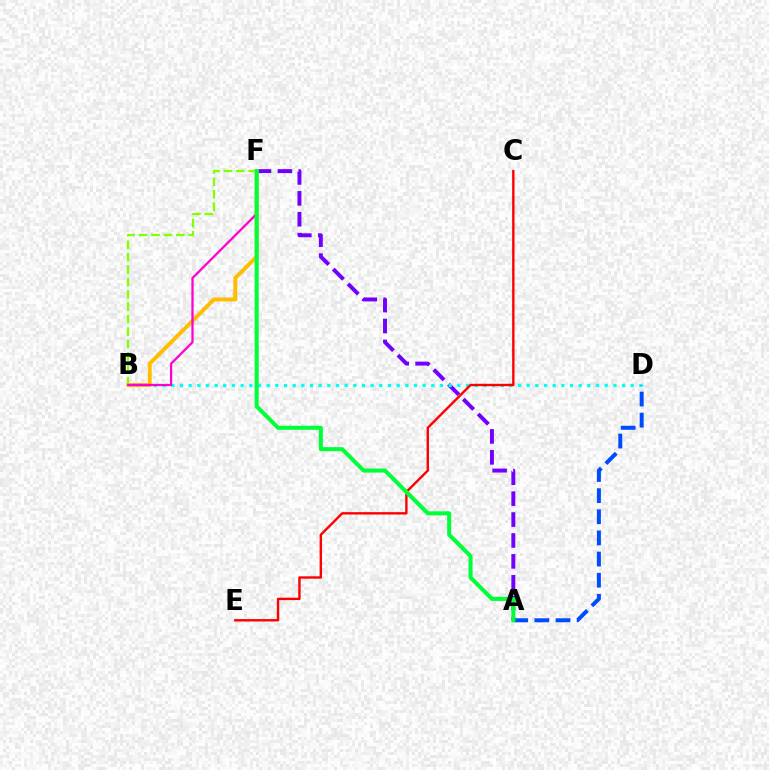{('A', 'F'): [{'color': '#7200ff', 'line_style': 'dashed', 'thickness': 2.84}, {'color': '#00ff39', 'line_style': 'solid', 'thickness': 2.91}], ('B', 'D'): [{'color': '#00fff6', 'line_style': 'dotted', 'thickness': 2.36}], ('B', 'F'): [{'color': '#84ff00', 'line_style': 'dashed', 'thickness': 1.68}, {'color': '#ffbd00', 'line_style': 'solid', 'thickness': 2.82}, {'color': '#ff00cf', 'line_style': 'solid', 'thickness': 1.63}], ('A', 'D'): [{'color': '#004bff', 'line_style': 'dashed', 'thickness': 2.87}], ('C', 'E'): [{'color': '#ff0000', 'line_style': 'solid', 'thickness': 1.72}]}